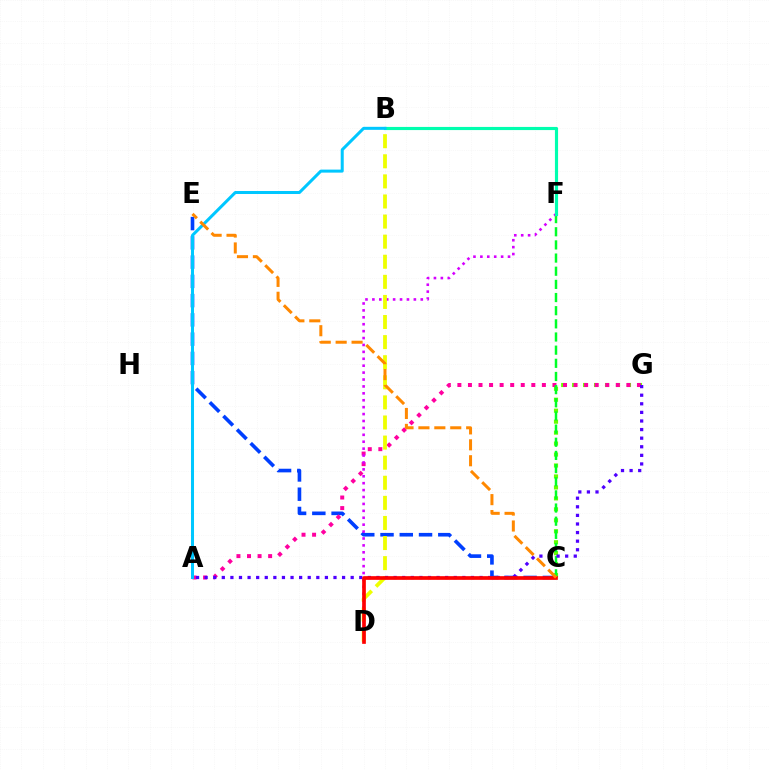{('C', 'E'): [{'color': '#003fff', 'line_style': 'dashed', 'thickness': 2.62}, {'color': '#ff8800', 'line_style': 'dashed', 'thickness': 2.16}], ('C', 'G'): [{'color': '#66ff00', 'line_style': 'dotted', 'thickness': 2.98}], ('A', 'G'): [{'color': '#ff00a0', 'line_style': 'dotted', 'thickness': 2.87}, {'color': '#4f00ff', 'line_style': 'dotted', 'thickness': 2.33}], ('C', 'F'): [{'color': '#00ff27', 'line_style': 'dashed', 'thickness': 1.79}], ('D', 'F'): [{'color': '#d600ff', 'line_style': 'dotted', 'thickness': 1.88}], ('B', 'D'): [{'color': '#eeff00', 'line_style': 'dashed', 'thickness': 2.73}], ('B', 'F'): [{'color': '#00ffaf', 'line_style': 'solid', 'thickness': 2.26}], ('C', 'D'): [{'color': '#ff0000', 'line_style': 'solid', 'thickness': 2.66}], ('A', 'B'): [{'color': '#00c7ff', 'line_style': 'solid', 'thickness': 2.17}]}